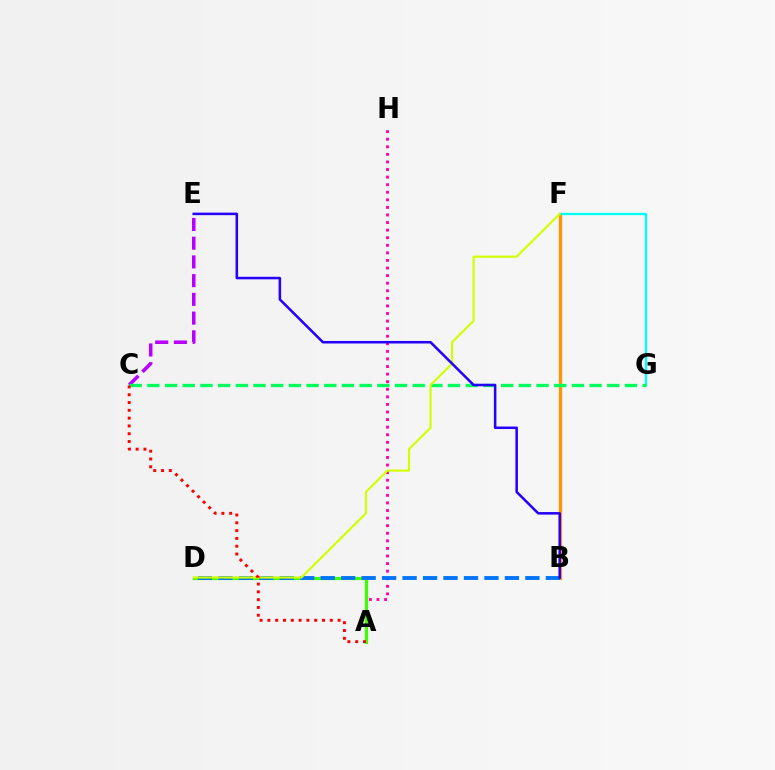{('A', 'H'): [{'color': '#ff00ac', 'line_style': 'dotted', 'thickness': 2.06}], ('B', 'F'): [{'color': '#ff9400', 'line_style': 'solid', 'thickness': 2.34}], ('A', 'D'): [{'color': '#3dff00', 'line_style': 'solid', 'thickness': 2.29}], ('F', 'G'): [{'color': '#00fff6', 'line_style': 'solid', 'thickness': 1.66}], ('C', 'E'): [{'color': '#b900ff', 'line_style': 'dashed', 'thickness': 2.54}], ('B', 'D'): [{'color': '#0074ff', 'line_style': 'dashed', 'thickness': 2.78}], ('C', 'G'): [{'color': '#00ff5c', 'line_style': 'dashed', 'thickness': 2.4}], ('D', 'F'): [{'color': '#d1ff00', 'line_style': 'solid', 'thickness': 1.55}], ('A', 'C'): [{'color': '#ff0000', 'line_style': 'dotted', 'thickness': 2.12}], ('B', 'E'): [{'color': '#2500ff', 'line_style': 'solid', 'thickness': 1.82}]}